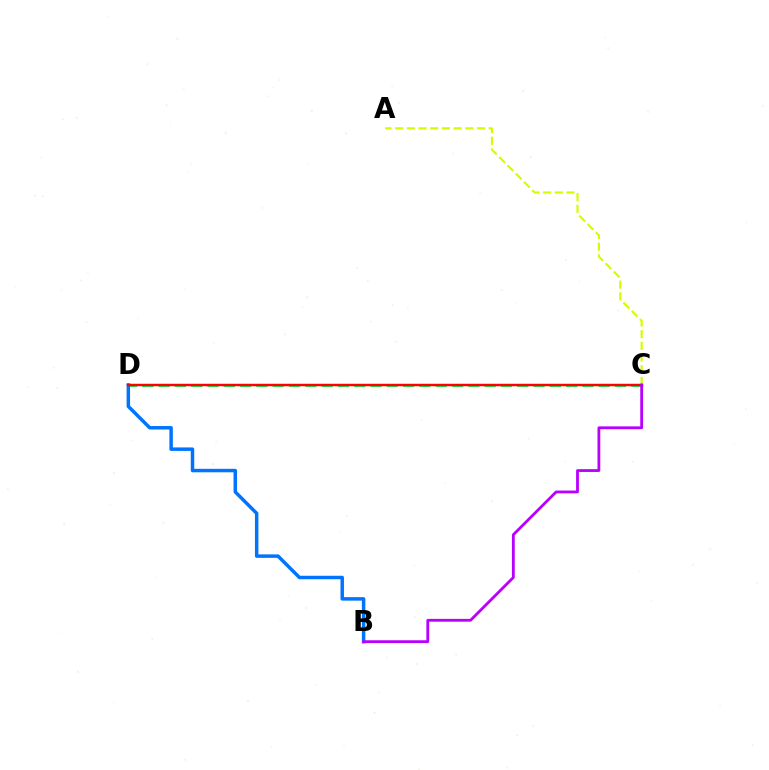{('A', 'C'): [{'color': '#d1ff00', 'line_style': 'dashed', 'thickness': 1.59}], ('C', 'D'): [{'color': '#00ff5c', 'line_style': 'dashed', 'thickness': 2.21}, {'color': '#ff0000', 'line_style': 'solid', 'thickness': 1.77}], ('B', 'D'): [{'color': '#0074ff', 'line_style': 'solid', 'thickness': 2.5}], ('B', 'C'): [{'color': '#b900ff', 'line_style': 'solid', 'thickness': 2.02}]}